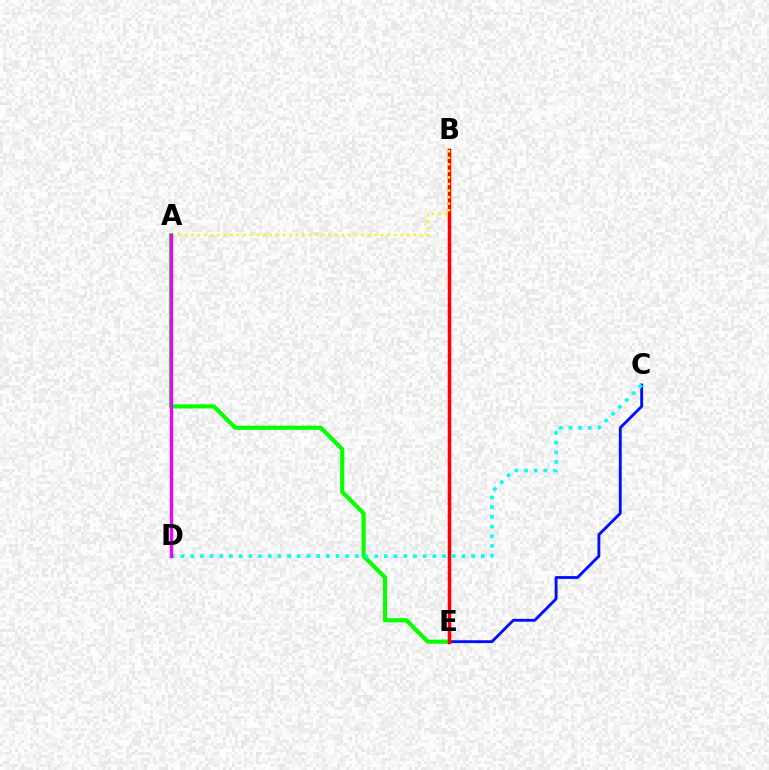{('C', 'E'): [{'color': '#0010ff', 'line_style': 'solid', 'thickness': 2.06}], ('A', 'E'): [{'color': '#08ff00', 'line_style': 'solid', 'thickness': 2.99}], ('B', 'E'): [{'color': '#ff0000', 'line_style': 'solid', 'thickness': 2.52}], ('C', 'D'): [{'color': '#00fff6', 'line_style': 'dotted', 'thickness': 2.63}], ('A', 'B'): [{'color': '#fcf500', 'line_style': 'dotted', 'thickness': 1.78}], ('A', 'D'): [{'color': '#ee00ff', 'line_style': 'solid', 'thickness': 2.38}]}